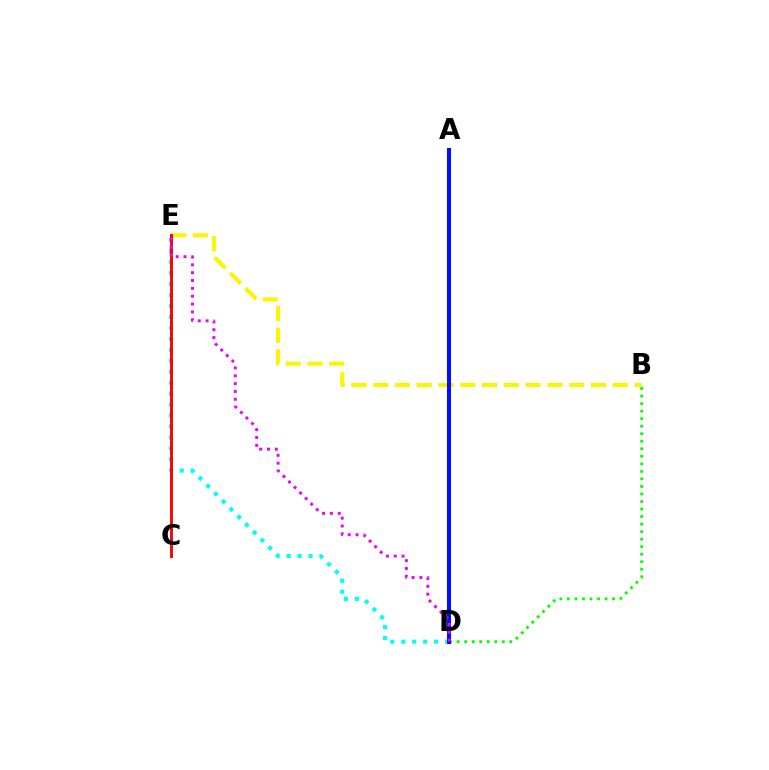{('B', 'E'): [{'color': '#fcf500', 'line_style': 'dashed', 'thickness': 2.96}], ('B', 'D'): [{'color': '#08ff00', 'line_style': 'dotted', 'thickness': 2.05}], ('D', 'E'): [{'color': '#00fff6', 'line_style': 'dotted', 'thickness': 2.97}, {'color': '#ee00ff', 'line_style': 'dotted', 'thickness': 2.13}], ('C', 'E'): [{'color': '#ff0000', 'line_style': 'solid', 'thickness': 2.09}], ('A', 'D'): [{'color': '#0010ff', 'line_style': 'solid', 'thickness': 2.92}]}